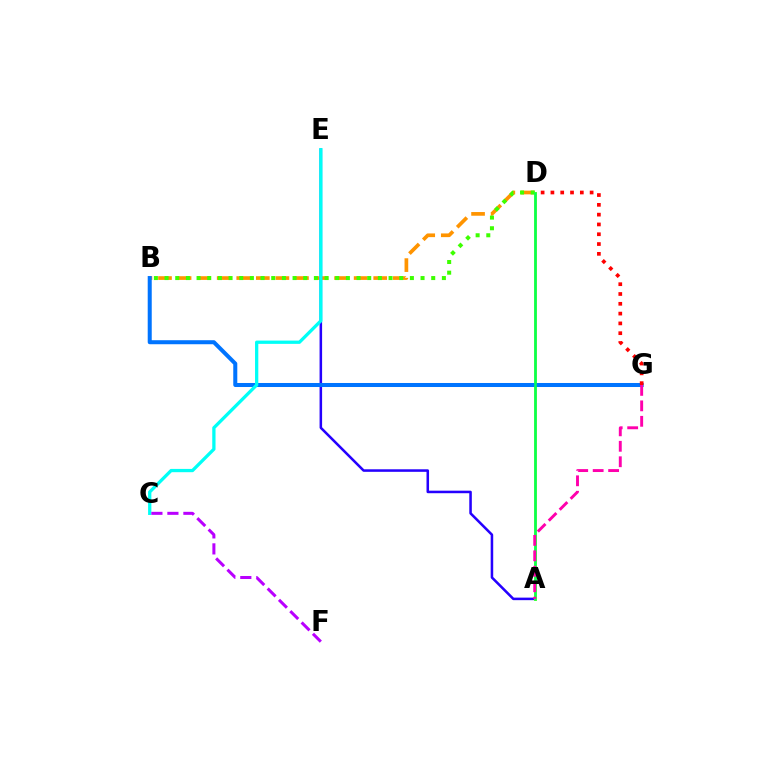{('B', 'D'): [{'color': '#ff9400', 'line_style': 'dashed', 'thickness': 2.66}, {'color': '#3dff00', 'line_style': 'dotted', 'thickness': 2.9}], ('A', 'E'): [{'color': '#2500ff', 'line_style': 'solid', 'thickness': 1.83}], ('A', 'D'): [{'color': '#d1ff00', 'line_style': 'solid', 'thickness': 2.16}, {'color': '#00ff5c', 'line_style': 'solid', 'thickness': 1.84}], ('B', 'G'): [{'color': '#0074ff', 'line_style': 'solid', 'thickness': 2.9}], ('C', 'E'): [{'color': '#00fff6', 'line_style': 'solid', 'thickness': 2.36}], ('C', 'F'): [{'color': '#b900ff', 'line_style': 'dashed', 'thickness': 2.17}], ('A', 'G'): [{'color': '#ff00ac', 'line_style': 'dashed', 'thickness': 2.1}], ('D', 'G'): [{'color': '#ff0000', 'line_style': 'dotted', 'thickness': 2.66}]}